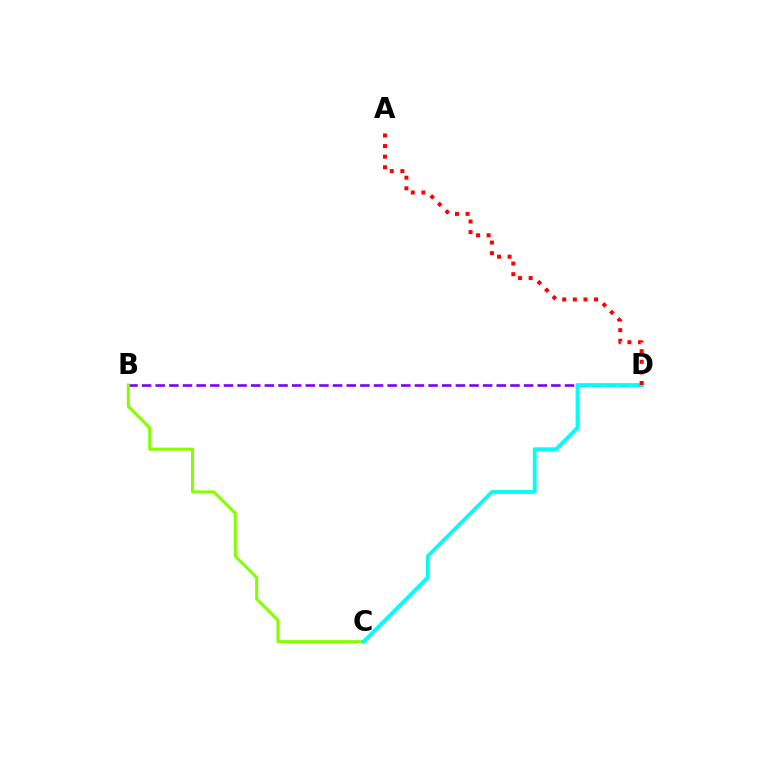{('B', 'D'): [{'color': '#7200ff', 'line_style': 'dashed', 'thickness': 1.85}], ('B', 'C'): [{'color': '#84ff00', 'line_style': 'solid', 'thickness': 2.21}], ('C', 'D'): [{'color': '#00fff6', 'line_style': 'solid', 'thickness': 2.73}], ('A', 'D'): [{'color': '#ff0000', 'line_style': 'dotted', 'thickness': 2.88}]}